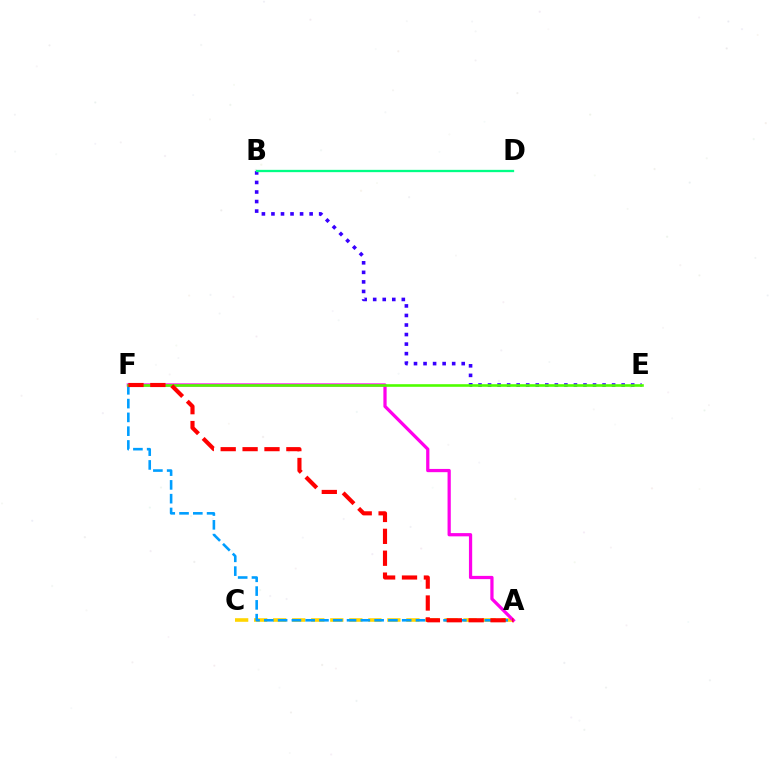{('A', 'C'): [{'color': '#ffd500', 'line_style': 'dashed', 'thickness': 2.59}], ('A', 'F'): [{'color': '#009eff', 'line_style': 'dashed', 'thickness': 1.87}, {'color': '#ff00ed', 'line_style': 'solid', 'thickness': 2.33}, {'color': '#ff0000', 'line_style': 'dashed', 'thickness': 2.97}], ('B', 'E'): [{'color': '#3700ff', 'line_style': 'dotted', 'thickness': 2.59}], ('E', 'F'): [{'color': '#4fff00', 'line_style': 'solid', 'thickness': 1.89}], ('B', 'D'): [{'color': '#00ff86', 'line_style': 'solid', 'thickness': 1.66}]}